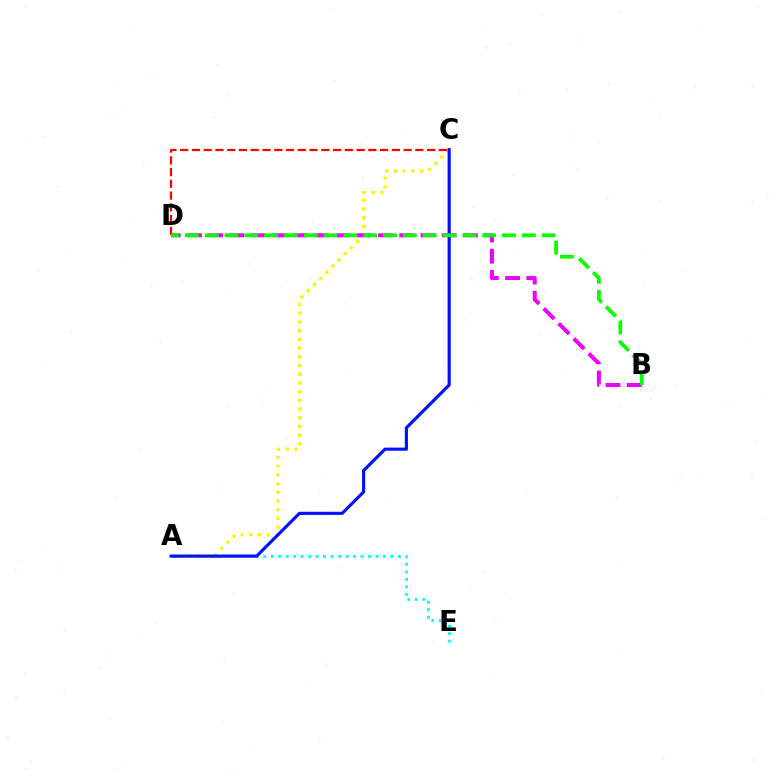{('A', 'E'): [{'color': '#00fff6', 'line_style': 'dotted', 'thickness': 2.03}], ('A', 'C'): [{'color': '#fcf500', 'line_style': 'dotted', 'thickness': 2.37}, {'color': '#0010ff', 'line_style': 'solid', 'thickness': 2.26}], ('B', 'D'): [{'color': '#ee00ff', 'line_style': 'dashed', 'thickness': 2.88}, {'color': '#08ff00', 'line_style': 'dashed', 'thickness': 2.69}], ('C', 'D'): [{'color': '#ff0000', 'line_style': 'dashed', 'thickness': 1.6}]}